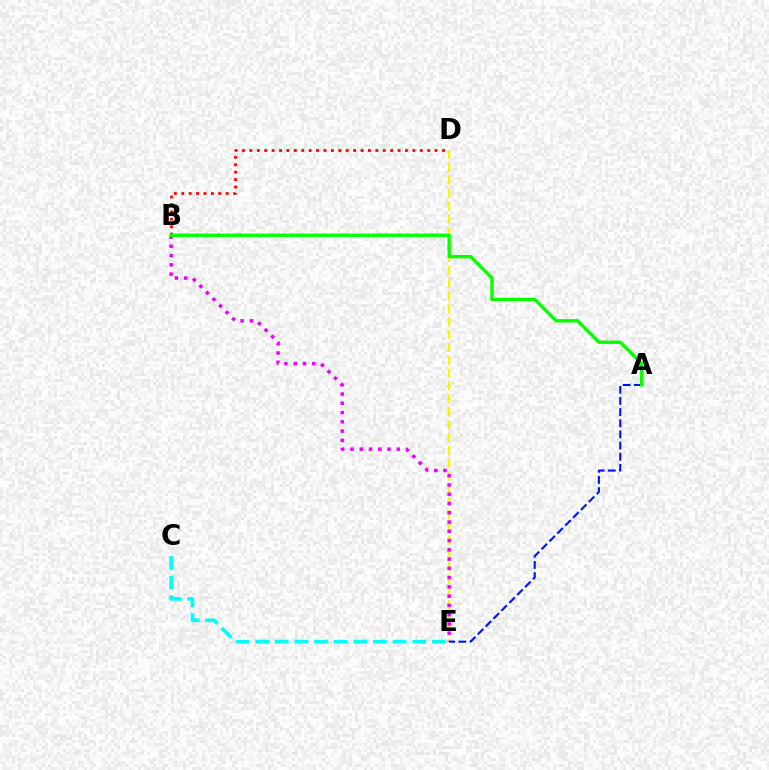{('D', 'E'): [{'color': '#fcf500', 'line_style': 'dashed', 'thickness': 1.75}], ('B', 'D'): [{'color': '#ff0000', 'line_style': 'dotted', 'thickness': 2.01}], ('C', 'E'): [{'color': '#00fff6', 'line_style': 'dashed', 'thickness': 2.67}], ('B', 'E'): [{'color': '#ee00ff', 'line_style': 'dotted', 'thickness': 2.52}], ('A', 'E'): [{'color': '#0010ff', 'line_style': 'dashed', 'thickness': 1.52}], ('A', 'B'): [{'color': '#08ff00', 'line_style': 'solid', 'thickness': 2.41}]}